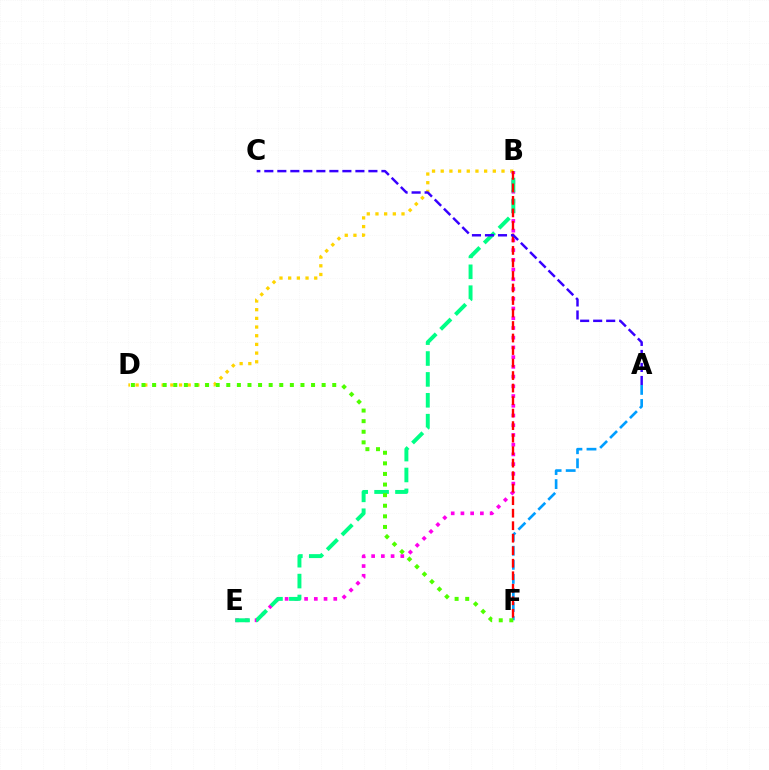{('B', 'D'): [{'color': '#ffd500', 'line_style': 'dotted', 'thickness': 2.36}], ('A', 'F'): [{'color': '#009eff', 'line_style': 'dashed', 'thickness': 1.91}], ('B', 'E'): [{'color': '#ff00ed', 'line_style': 'dotted', 'thickness': 2.64}, {'color': '#00ff86', 'line_style': 'dashed', 'thickness': 2.84}], ('D', 'F'): [{'color': '#4fff00', 'line_style': 'dotted', 'thickness': 2.88}], ('B', 'F'): [{'color': '#ff0000', 'line_style': 'dashed', 'thickness': 1.7}], ('A', 'C'): [{'color': '#3700ff', 'line_style': 'dashed', 'thickness': 1.77}]}